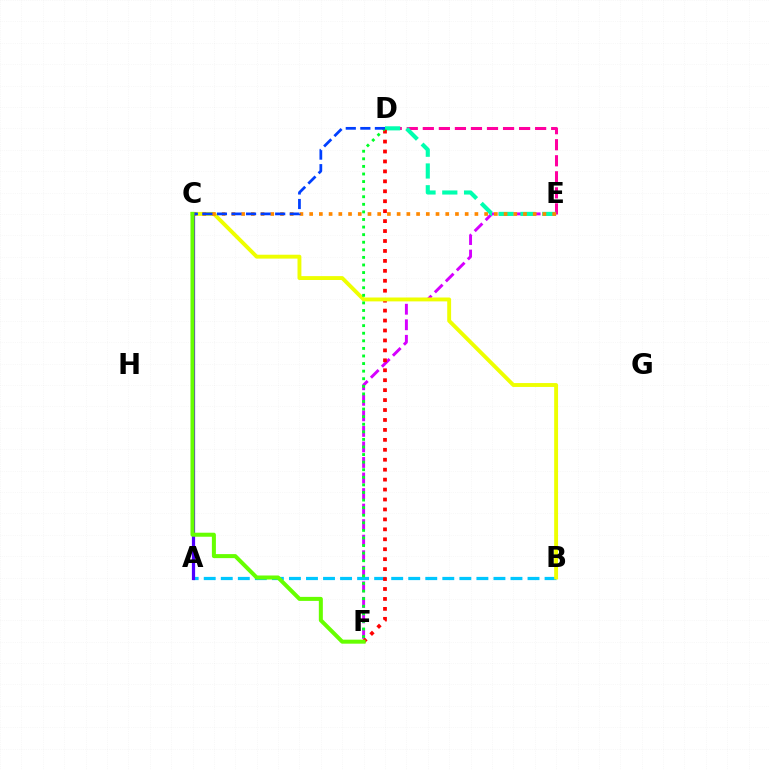{('A', 'B'): [{'color': '#00c7ff', 'line_style': 'dashed', 'thickness': 2.32}], ('D', 'E'): [{'color': '#ff00a0', 'line_style': 'dashed', 'thickness': 2.18}, {'color': '#00ffaf', 'line_style': 'dashed', 'thickness': 2.96}], ('E', 'F'): [{'color': '#d600ff', 'line_style': 'dashed', 'thickness': 2.11}], ('D', 'F'): [{'color': '#ff0000', 'line_style': 'dotted', 'thickness': 2.7}, {'color': '#00ff27', 'line_style': 'dotted', 'thickness': 2.06}], ('B', 'C'): [{'color': '#eeff00', 'line_style': 'solid', 'thickness': 2.8}], ('C', 'E'): [{'color': '#ff8800', 'line_style': 'dotted', 'thickness': 2.64}], ('C', 'D'): [{'color': '#003fff', 'line_style': 'dashed', 'thickness': 1.98}], ('A', 'C'): [{'color': '#4f00ff', 'line_style': 'solid', 'thickness': 2.32}], ('C', 'F'): [{'color': '#66ff00', 'line_style': 'solid', 'thickness': 2.9}]}